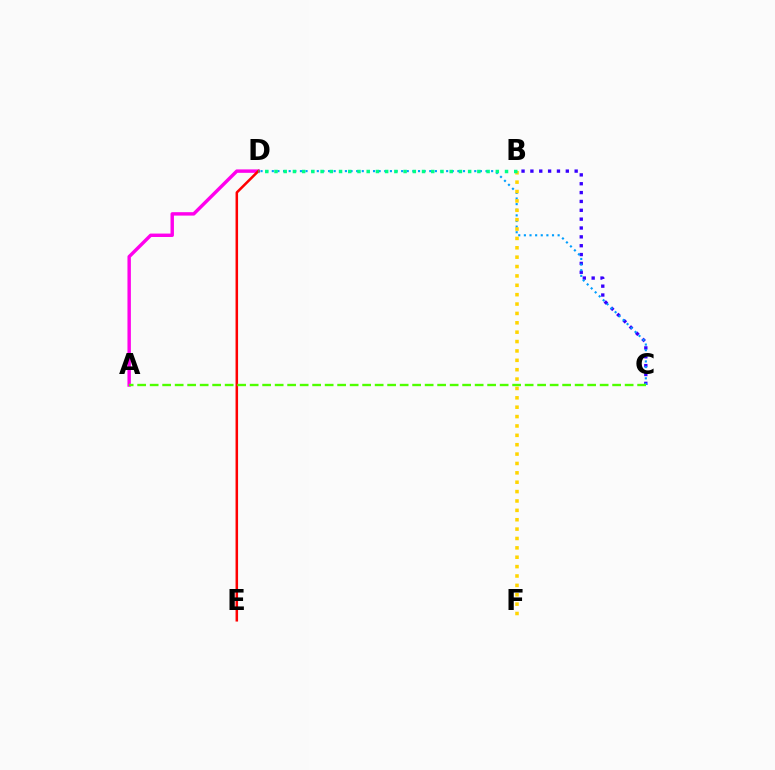{('B', 'C'): [{'color': '#3700ff', 'line_style': 'dotted', 'thickness': 2.41}], ('C', 'D'): [{'color': '#009eff', 'line_style': 'dotted', 'thickness': 1.53}], ('B', 'F'): [{'color': '#ffd500', 'line_style': 'dotted', 'thickness': 2.55}], ('A', 'D'): [{'color': '#ff00ed', 'line_style': 'solid', 'thickness': 2.46}], ('D', 'E'): [{'color': '#ff0000', 'line_style': 'solid', 'thickness': 1.82}], ('B', 'D'): [{'color': '#00ff86', 'line_style': 'dotted', 'thickness': 2.51}], ('A', 'C'): [{'color': '#4fff00', 'line_style': 'dashed', 'thickness': 1.7}]}